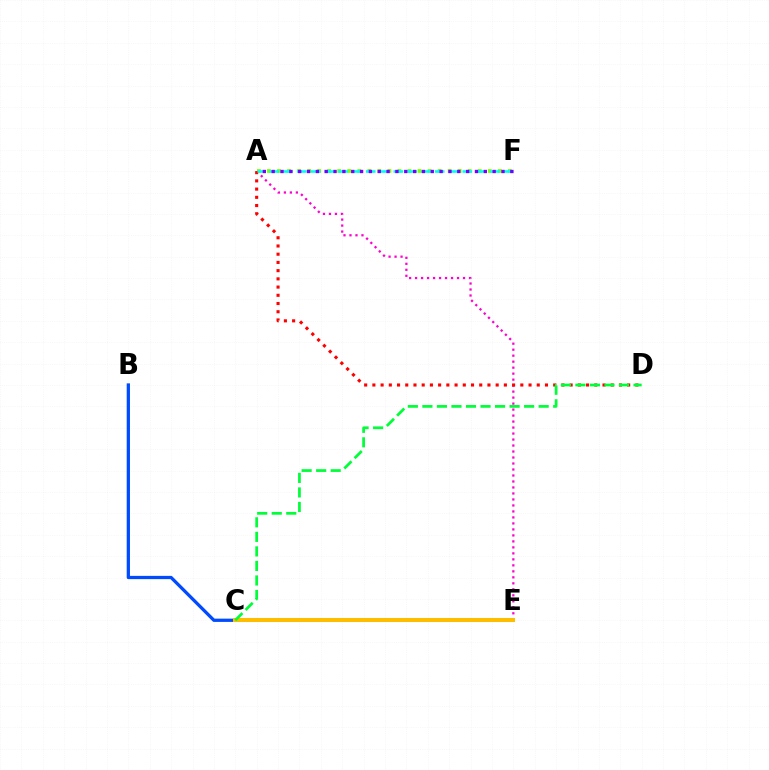{('A', 'E'): [{'color': '#ff00cf', 'line_style': 'dotted', 'thickness': 1.63}], ('A', 'F'): [{'color': '#84ff00', 'line_style': 'dotted', 'thickness': 2.73}, {'color': '#00fff6', 'line_style': 'dashed', 'thickness': 1.87}, {'color': '#7200ff', 'line_style': 'dotted', 'thickness': 2.4}], ('A', 'D'): [{'color': '#ff0000', 'line_style': 'dotted', 'thickness': 2.23}], ('B', 'C'): [{'color': '#004bff', 'line_style': 'solid', 'thickness': 2.35}], ('C', 'E'): [{'color': '#ffbd00', 'line_style': 'solid', 'thickness': 2.9}], ('C', 'D'): [{'color': '#00ff39', 'line_style': 'dashed', 'thickness': 1.97}]}